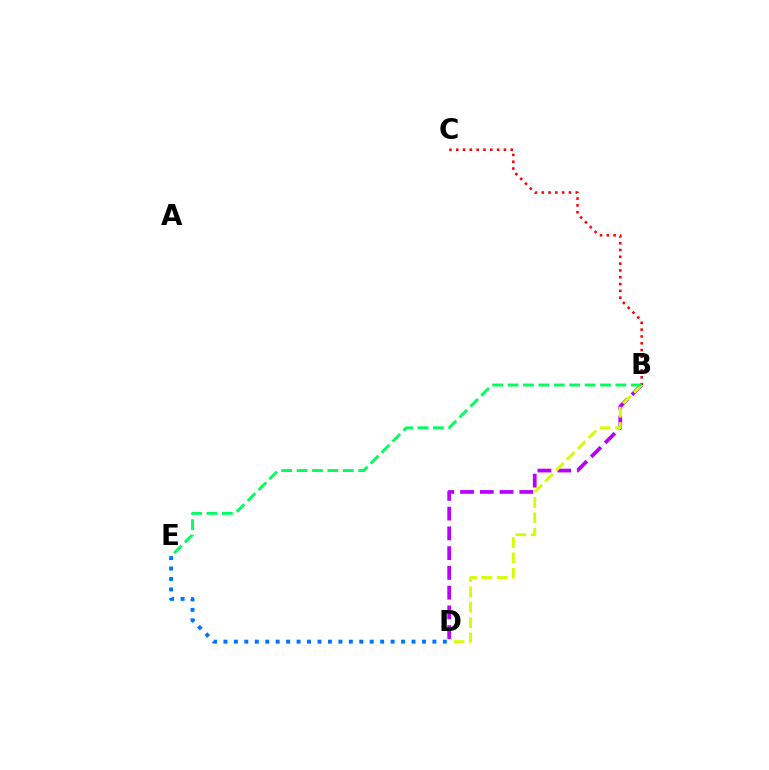{('B', 'D'): [{'color': '#b900ff', 'line_style': 'dashed', 'thickness': 2.68}, {'color': '#d1ff00', 'line_style': 'dashed', 'thickness': 2.09}], ('D', 'E'): [{'color': '#0074ff', 'line_style': 'dotted', 'thickness': 2.84}], ('B', 'C'): [{'color': '#ff0000', 'line_style': 'dotted', 'thickness': 1.85}], ('B', 'E'): [{'color': '#00ff5c', 'line_style': 'dashed', 'thickness': 2.09}]}